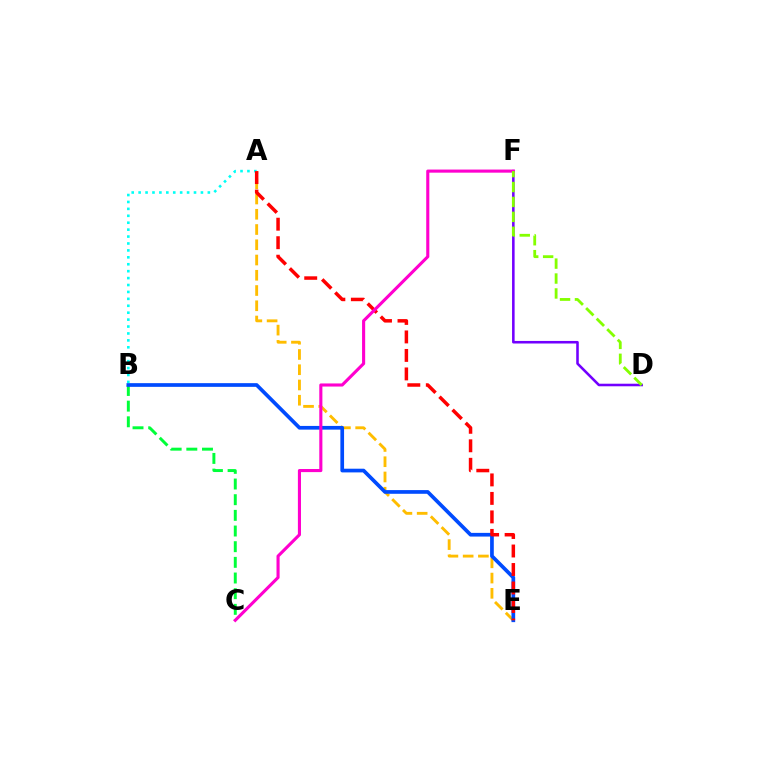{('A', 'E'): [{'color': '#ffbd00', 'line_style': 'dashed', 'thickness': 2.07}, {'color': '#ff0000', 'line_style': 'dashed', 'thickness': 2.51}], ('A', 'B'): [{'color': '#00fff6', 'line_style': 'dotted', 'thickness': 1.88}], ('B', 'C'): [{'color': '#00ff39', 'line_style': 'dashed', 'thickness': 2.13}], ('D', 'F'): [{'color': '#7200ff', 'line_style': 'solid', 'thickness': 1.85}, {'color': '#84ff00', 'line_style': 'dashed', 'thickness': 2.03}], ('B', 'E'): [{'color': '#004bff', 'line_style': 'solid', 'thickness': 2.66}], ('C', 'F'): [{'color': '#ff00cf', 'line_style': 'solid', 'thickness': 2.24}]}